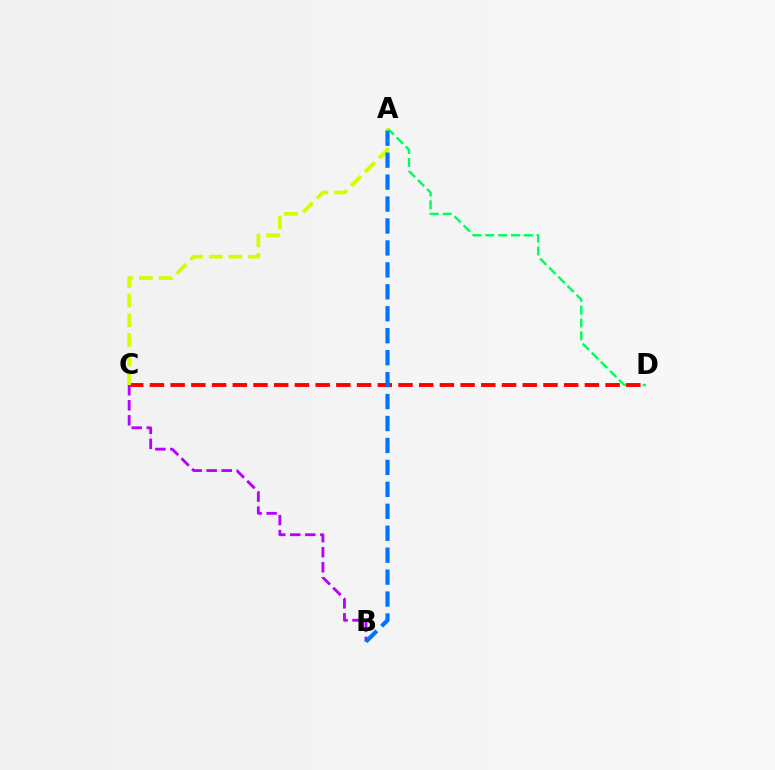{('A', 'D'): [{'color': '#00ff5c', 'line_style': 'dashed', 'thickness': 1.74}], ('C', 'D'): [{'color': '#ff0000', 'line_style': 'dashed', 'thickness': 2.81}], ('B', 'C'): [{'color': '#b900ff', 'line_style': 'dashed', 'thickness': 2.04}], ('A', 'C'): [{'color': '#d1ff00', 'line_style': 'dashed', 'thickness': 2.67}], ('A', 'B'): [{'color': '#0074ff', 'line_style': 'dashed', 'thickness': 2.98}]}